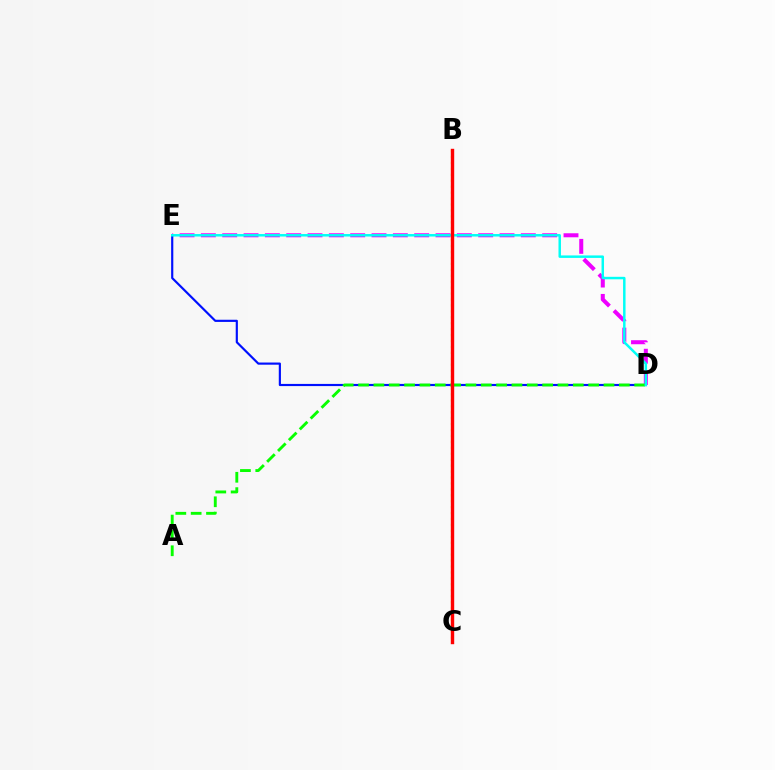{('D', 'E'): [{'color': '#ee00ff', 'line_style': 'dashed', 'thickness': 2.9}, {'color': '#0010ff', 'line_style': 'solid', 'thickness': 1.56}, {'color': '#00fff6', 'line_style': 'solid', 'thickness': 1.78}], ('B', 'C'): [{'color': '#fcf500', 'line_style': 'dotted', 'thickness': 1.61}, {'color': '#ff0000', 'line_style': 'solid', 'thickness': 2.45}], ('A', 'D'): [{'color': '#08ff00', 'line_style': 'dashed', 'thickness': 2.08}]}